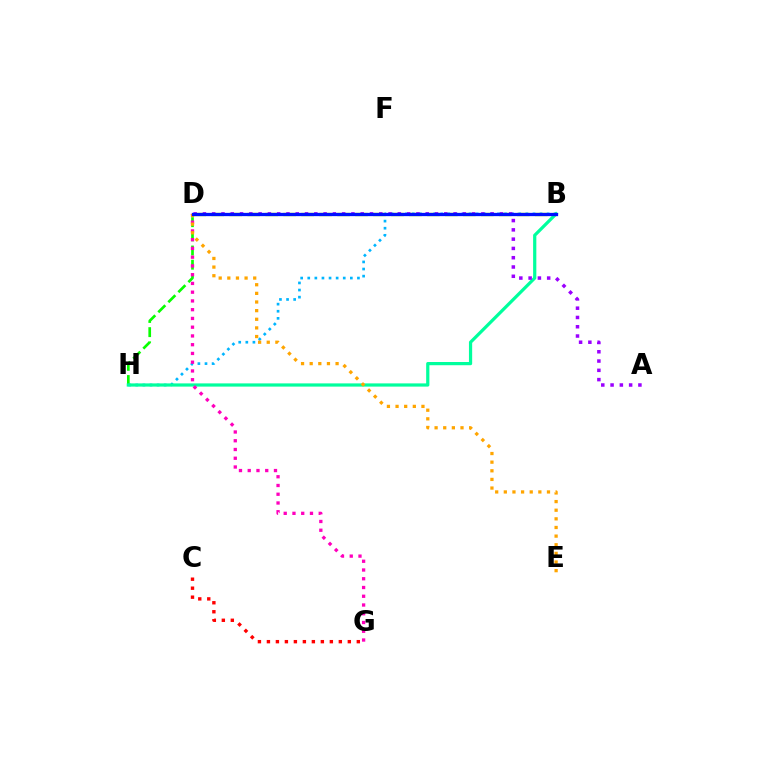{('D', 'H'): [{'color': '#08ff00', 'line_style': 'dashed', 'thickness': 1.93}], ('B', 'D'): [{'color': '#b3ff00', 'line_style': 'dashed', 'thickness': 2.44}, {'color': '#0010ff', 'line_style': 'solid', 'thickness': 2.36}], ('C', 'G'): [{'color': '#ff0000', 'line_style': 'dotted', 'thickness': 2.44}], ('B', 'H'): [{'color': '#00b5ff', 'line_style': 'dotted', 'thickness': 1.93}, {'color': '#00ff9d', 'line_style': 'solid', 'thickness': 2.32}], ('D', 'G'): [{'color': '#ff00bd', 'line_style': 'dotted', 'thickness': 2.38}], ('A', 'D'): [{'color': '#9b00ff', 'line_style': 'dotted', 'thickness': 2.52}], ('D', 'E'): [{'color': '#ffa500', 'line_style': 'dotted', 'thickness': 2.35}]}